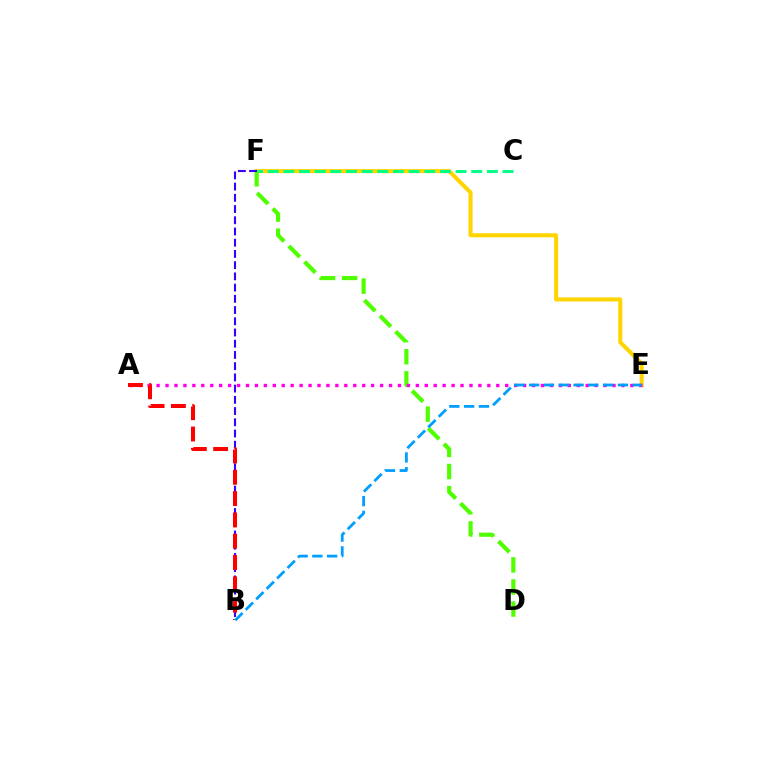{('E', 'F'): [{'color': '#ffd500', 'line_style': 'solid', 'thickness': 2.92}], ('C', 'F'): [{'color': '#00ff86', 'line_style': 'dashed', 'thickness': 2.13}], ('D', 'F'): [{'color': '#4fff00', 'line_style': 'dashed', 'thickness': 3.0}], ('B', 'F'): [{'color': '#3700ff', 'line_style': 'dashed', 'thickness': 1.52}], ('A', 'E'): [{'color': '#ff00ed', 'line_style': 'dotted', 'thickness': 2.43}], ('A', 'B'): [{'color': '#ff0000', 'line_style': 'dashed', 'thickness': 2.9}], ('B', 'E'): [{'color': '#009eff', 'line_style': 'dashed', 'thickness': 2.01}]}